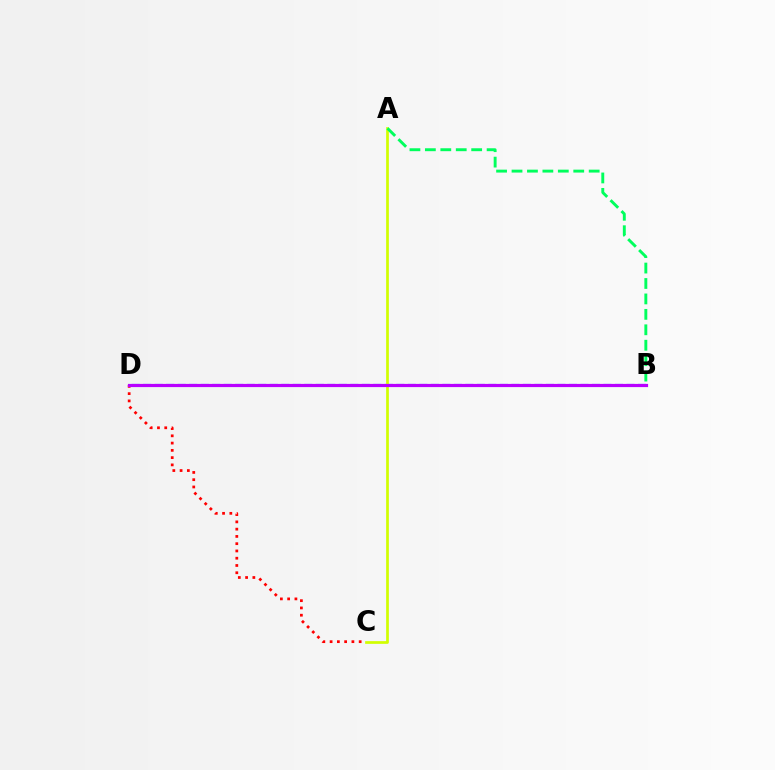{('B', 'D'): [{'color': '#0074ff', 'line_style': 'dashed', 'thickness': 1.56}, {'color': '#b900ff', 'line_style': 'solid', 'thickness': 2.3}], ('A', 'C'): [{'color': '#d1ff00', 'line_style': 'solid', 'thickness': 1.95}], ('A', 'B'): [{'color': '#00ff5c', 'line_style': 'dashed', 'thickness': 2.1}], ('C', 'D'): [{'color': '#ff0000', 'line_style': 'dotted', 'thickness': 1.97}]}